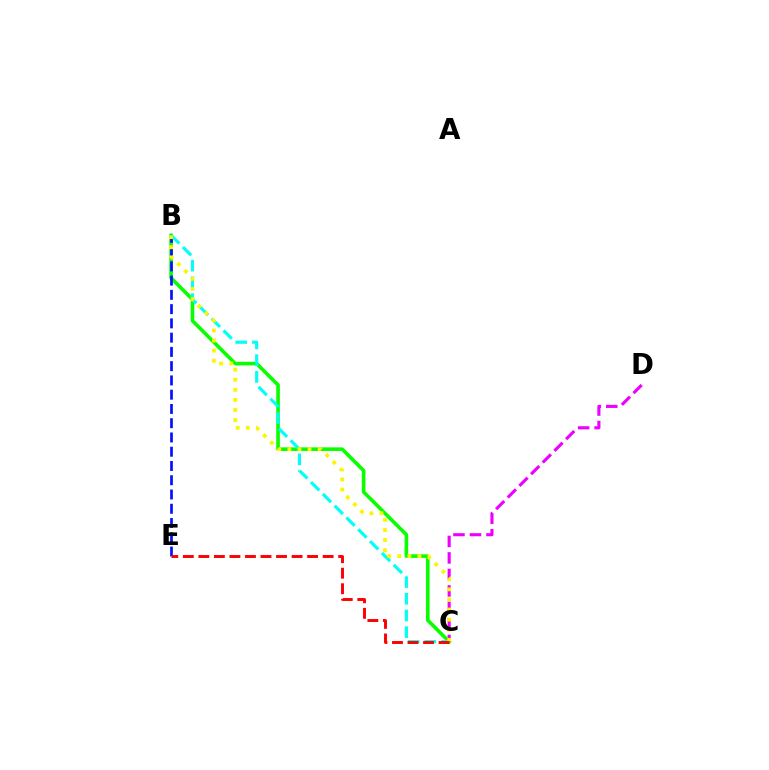{('B', 'C'): [{'color': '#08ff00', 'line_style': 'solid', 'thickness': 2.6}, {'color': '#00fff6', 'line_style': 'dashed', 'thickness': 2.27}, {'color': '#fcf500', 'line_style': 'dotted', 'thickness': 2.74}], ('B', 'E'): [{'color': '#0010ff', 'line_style': 'dashed', 'thickness': 1.94}], ('C', 'D'): [{'color': '#ee00ff', 'line_style': 'dashed', 'thickness': 2.24}], ('C', 'E'): [{'color': '#ff0000', 'line_style': 'dashed', 'thickness': 2.11}]}